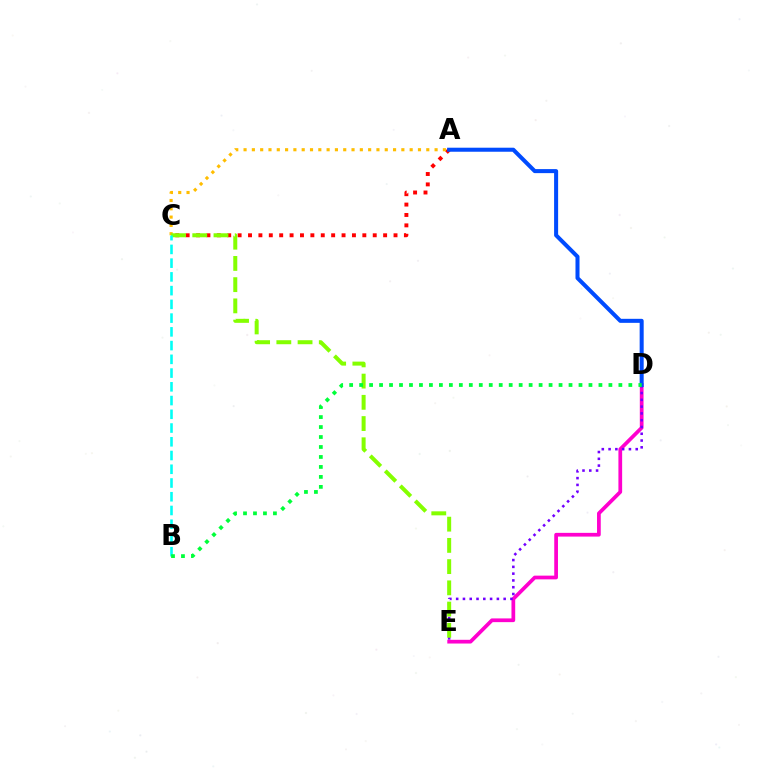{('A', 'C'): [{'color': '#ff0000', 'line_style': 'dotted', 'thickness': 2.82}, {'color': '#ffbd00', 'line_style': 'dotted', 'thickness': 2.26}], ('D', 'E'): [{'color': '#ff00cf', 'line_style': 'solid', 'thickness': 2.68}, {'color': '#7200ff', 'line_style': 'dotted', 'thickness': 1.84}], ('C', 'E'): [{'color': '#84ff00', 'line_style': 'dashed', 'thickness': 2.88}], ('B', 'C'): [{'color': '#00fff6', 'line_style': 'dashed', 'thickness': 1.87}], ('A', 'D'): [{'color': '#004bff', 'line_style': 'solid', 'thickness': 2.9}], ('B', 'D'): [{'color': '#00ff39', 'line_style': 'dotted', 'thickness': 2.71}]}